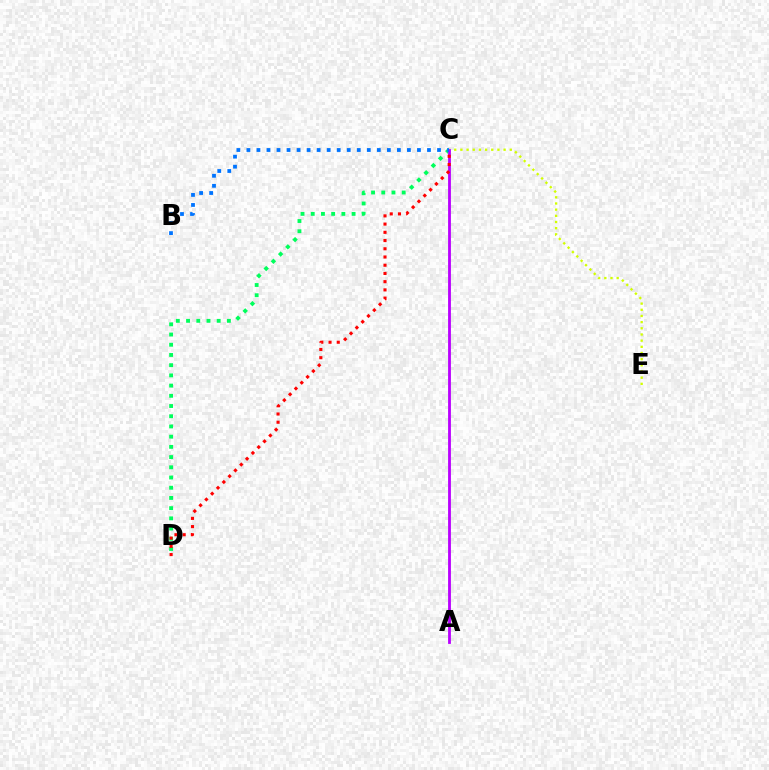{('C', 'D'): [{'color': '#00ff5c', 'line_style': 'dotted', 'thickness': 2.77}, {'color': '#ff0000', 'line_style': 'dotted', 'thickness': 2.23}], ('C', 'E'): [{'color': '#d1ff00', 'line_style': 'dotted', 'thickness': 1.68}], ('A', 'C'): [{'color': '#b900ff', 'line_style': 'solid', 'thickness': 2.03}], ('B', 'C'): [{'color': '#0074ff', 'line_style': 'dotted', 'thickness': 2.73}]}